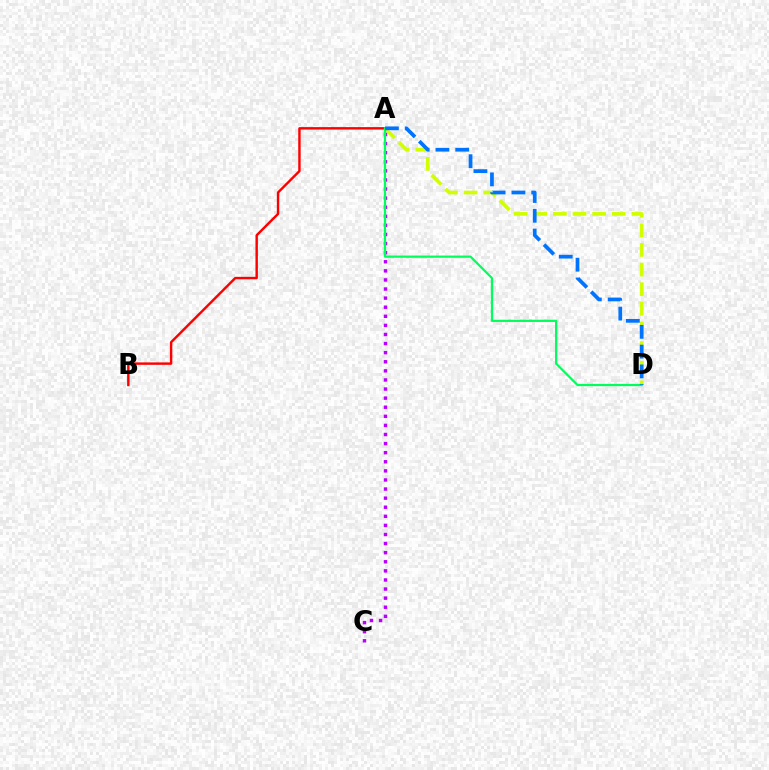{('A', 'B'): [{'color': '#ff0000', 'line_style': 'solid', 'thickness': 1.75}], ('A', 'D'): [{'color': '#d1ff00', 'line_style': 'dashed', 'thickness': 2.67}, {'color': '#00ff5c', 'line_style': 'solid', 'thickness': 1.61}, {'color': '#0074ff', 'line_style': 'dashed', 'thickness': 2.69}], ('A', 'C'): [{'color': '#b900ff', 'line_style': 'dotted', 'thickness': 2.47}]}